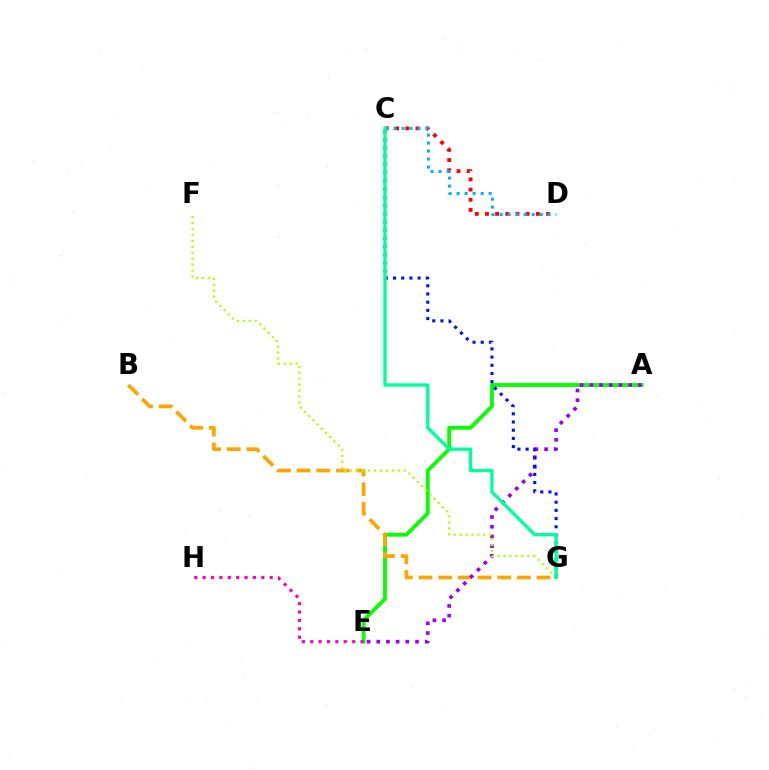{('A', 'E'): [{'color': '#08ff00', 'line_style': 'solid', 'thickness': 2.76}, {'color': '#9b00ff', 'line_style': 'dotted', 'thickness': 2.63}], ('B', 'G'): [{'color': '#ffa500', 'line_style': 'dashed', 'thickness': 2.67}], ('E', 'H'): [{'color': '#ff00bd', 'line_style': 'dotted', 'thickness': 2.28}], ('C', 'D'): [{'color': '#ff0000', 'line_style': 'dotted', 'thickness': 2.77}, {'color': '#00b5ff', 'line_style': 'dotted', 'thickness': 2.18}], ('C', 'G'): [{'color': '#0010ff', 'line_style': 'dotted', 'thickness': 2.23}, {'color': '#00ff9d', 'line_style': 'solid', 'thickness': 2.4}], ('F', 'G'): [{'color': '#b3ff00', 'line_style': 'dotted', 'thickness': 1.61}]}